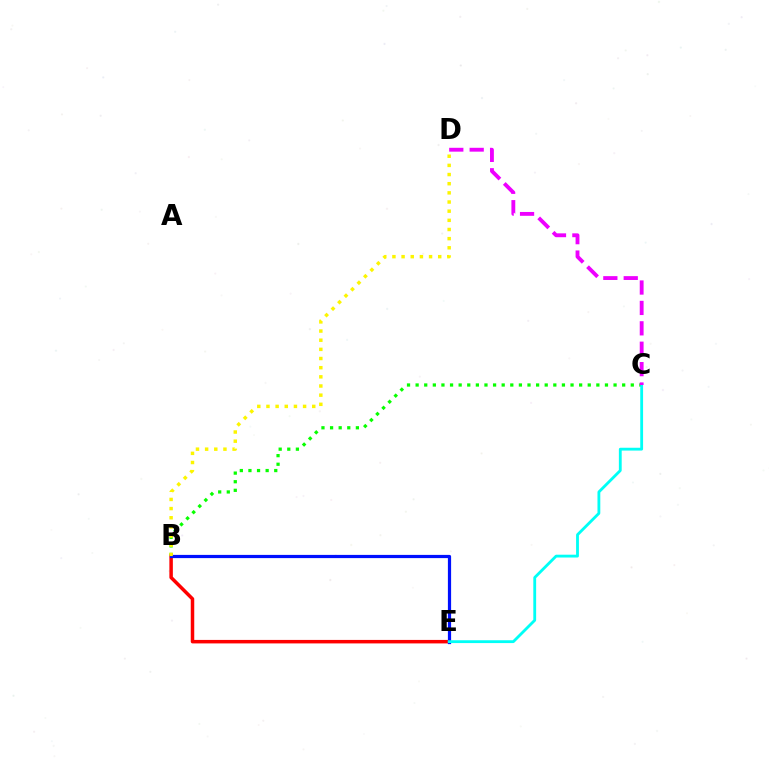{('B', 'C'): [{'color': '#08ff00', 'line_style': 'dotted', 'thickness': 2.34}], ('B', 'E'): [{'color': '#ff0000', 'line_style': 'solid', 'thickness': 2.51}, {'color': '#0010ff', 'line_style': 'solid', 'thickness': 2.31}], ('C', 'E'): [{'color': '#00fff6', 'line_style': 'solid', 'thickness': 2.03}], ('C', 'D'): [{'color': '#ee00ff', 'line_style': 'dashed', 'thickness': 2.77}], ('B', 'D'): [{'color': '#fcf500', 'line_style': 'dotted', 'thickness': 2.49}]}